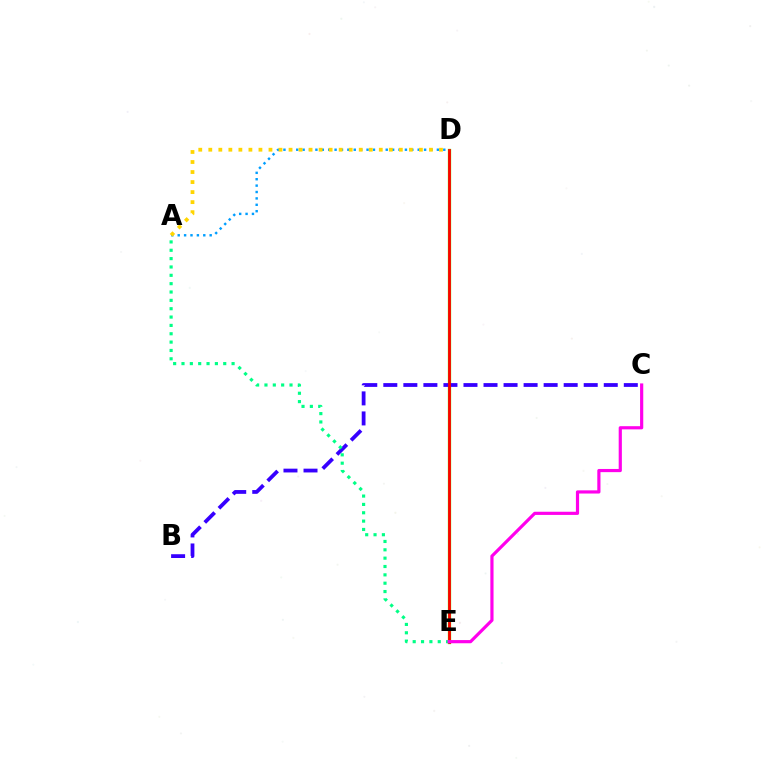{('D', 'E'): [{'color': '#4fff00', 'line_style': 'solid', 'thickness': 2.38}, {'color': '#ff0000', 'line_style': 'solid', 'thickness': 2.02}], ('B', 'C'): [{'color': '#3700ff', 'line_style': 'dashed', 'thickness': 2.72}], ('A', 'D'): [{'color': '#009eff', 'line_style': 'dotted', 'thickness': 1.74}, {'color': '#ffd500', 'line_style': 'dotted', 'thickness': 2.72}], ('A', 'E'): [{'color': '#00ff86', 'line_style': 'dotted', 'thickness': 2.27}], ('C', 'E'): [{'color': '#ff00ed', 'line_style': 'solid', 'thickness': 2.29}]}